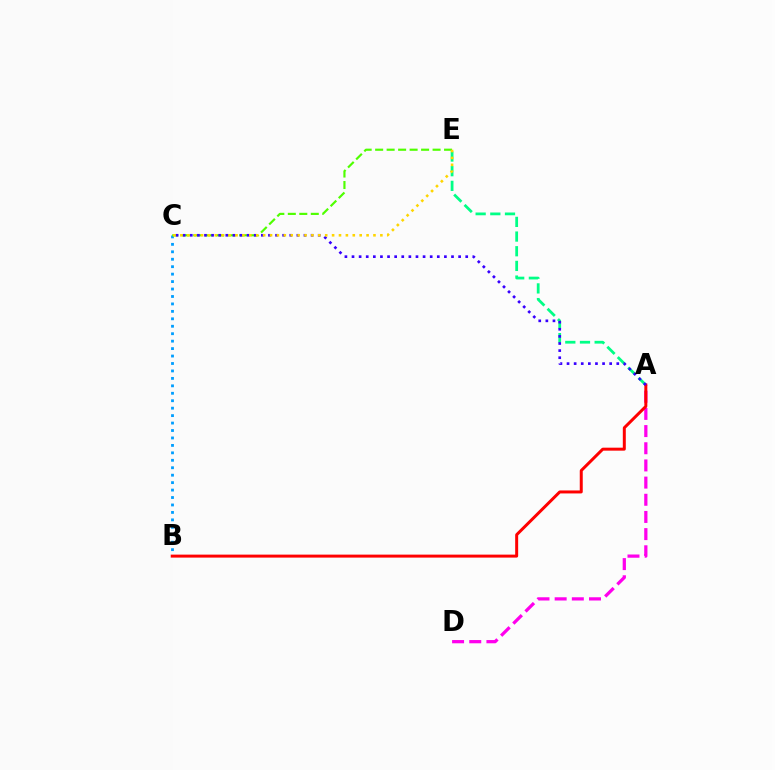{('B', 'C'): [{'color': '#009eff', 'line_style': 'dotted', 'thickness': 2.02}], ('A', 'D'): [{'color': '#ff00ed', 'line_style': 'dashed', 'thickness': 2.33}], ('A', 'E'): [{'color': '#00ff86', 'line_style': 'dashed', 'thickness': 1.99}], ('C', 'E'): [{'color': '#4fff00', 'line_style': 'dashed', 'thickness': 1.56}, {'color': '#ffd500', 'line_style': 'dotted', 'thickness': 1.87}], ('A', 'B'): [{'color': '#ff0000', 'line_style': 'solid', 'thickness': 2.15}], ('A', 'C'): [{'color': '#3700ff', 'line_style': 'dotted', 'thickness': 1.93}]}